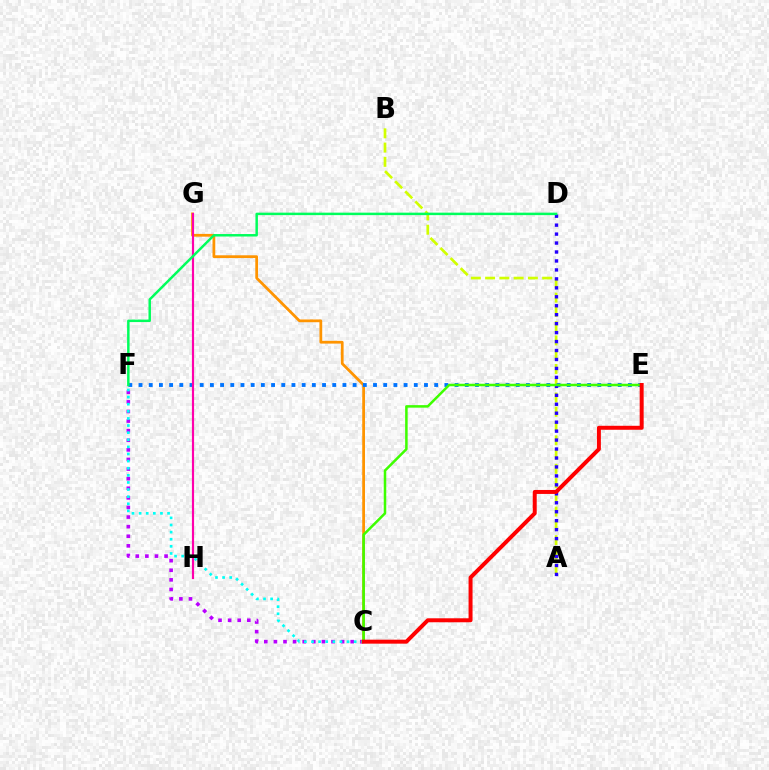{('A', 'B'): [{'color': '#d1ff00', 'line_style': 'dashed', 'thickness': 1.94}], ('C', 'F'): [{'color': '#b900ff', 'line_style': 'dotted', 'thickness': 2.61}, {'color': '#00fff6', 'line_style': 'dotted', 'thickness': 1.93}], ('C', 'G'): [{'color': '#ff9400', 'line_style': 'solid', 'thickness': 1.99}], ('E', 'F'): [{'color': '#0074ff', 'line_style': 'dotted', 'thickness': 2.77}], ('G', 'H'): [{'color': '#ff00ac', 'line_style': 'solid', 'thickness': 1.56}], ('A', 'D'): [{'color': '#2500ff', 'line_style': 'dotted', 'thickness': 2.43}], ('C', 'E'): [{'color': '#3dff00', 'line_style': 'solid', 'thickness': 1.81}, {'color': '#ff0000', 'line_style': 'solid', 'thickness': 2.86}], ('D', 'F'): [{'color': '#00ff5c', 'line_style': 'solid', 'thickness': 1.78}]}